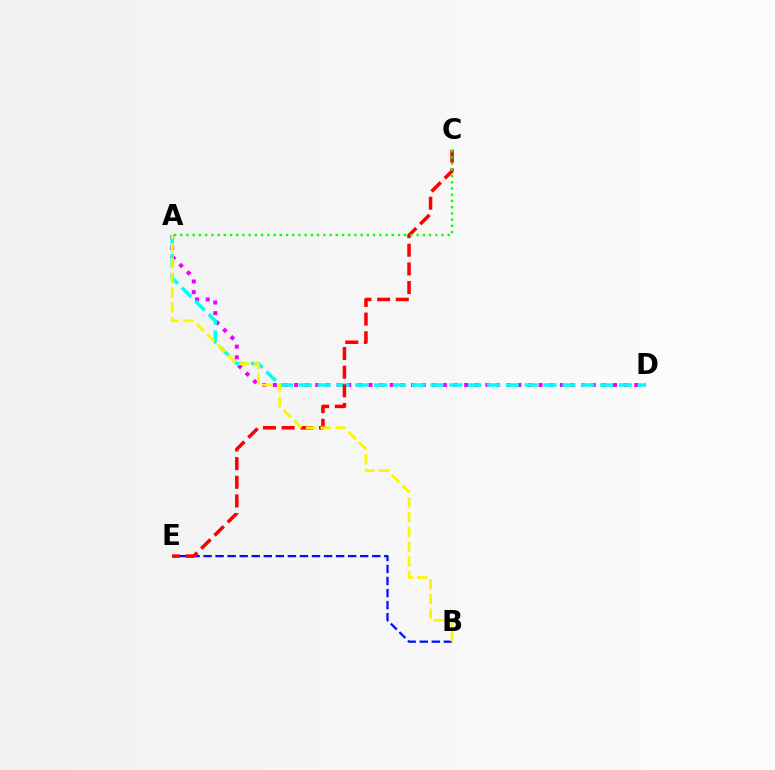{('A', 'D'): [{'color': '#ee00ff', 'line_style': 'dotted', 'thickness': 2.89}, {'color': '#00fff6', 'line_style': 'dashed', 'thickness': 2.56}], ('B', 'E'): [{'color': '#0010ff', 'line_style': 'dashed', 'thickness': 1.64}], ('C', 'E'): [{'color': '#ff0000', 'line_style': 'dashed', 'thickness': 2.53}], ('A', 'B'): [{'color': '#fcf500', 'line_style': 'dashed', 'thickness': 2.01}], ('A', 'C'): [{'color': '#08ff00', 'line_style': 'dotted', 'thickness': 1.69}]}